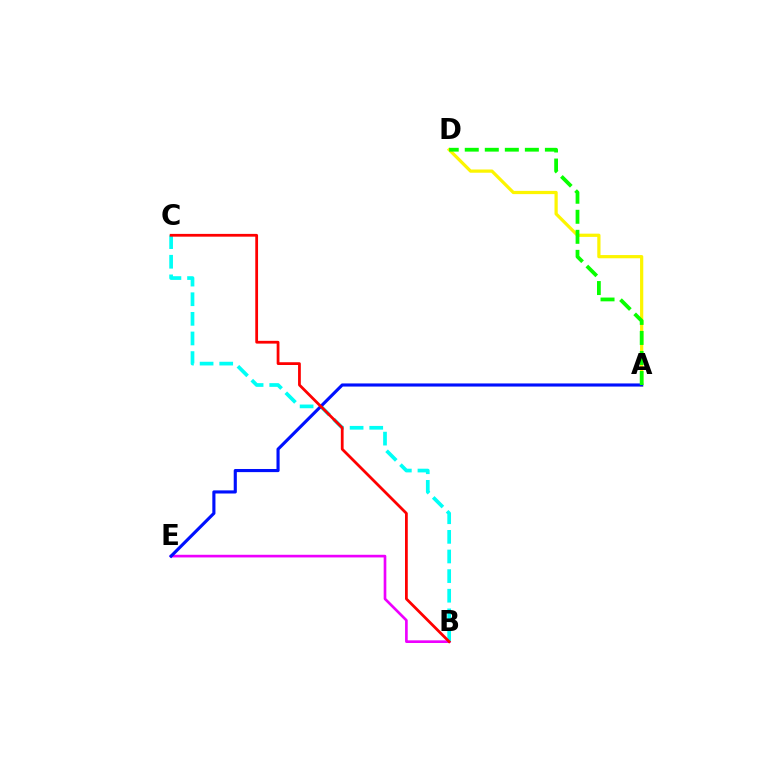{('A', 'D'): [{'color': '#fcf500', 'line_style': 'solid', 'thickness': 2.32}, {'color': '#08ff00', 'line_style': 'dashed', 'thickness': 2.72}], ('B', 'E'): [{'color': '#ee00ff', 'line_style': 'solid', 'thickness': 1.92}], ('B', 'C'): [{'color': '#00fff6', 'line_style': 'dashed', 'thickness': 2.67}, {'color': '#ff0000', 'line_style': 'solid', 'thickness': 1.99}], ('A', 'E'): [{'color': '#0010ff', 'line_style': 'solid', 'thickness': 2.25}]}